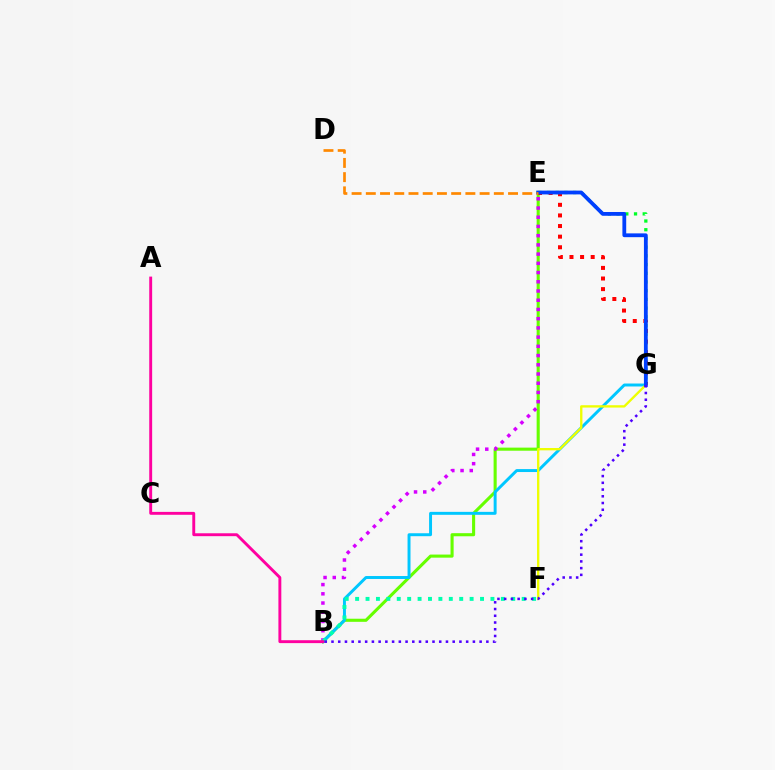{('B', 'E'): [{'color': '#66ff00', 'line_style': 'solid', 'thickness': 2.23}, {'color': '#d600ff', 'line_style': 'dotted', 'thickness': 2.51}], ('E', 'G'): [{'color': '#00ff27', 'line_style': 'dotted', 'thickness': 2.37}, {'color': '#ff0000', 'line_style': 'dotted', 'thickness': 2.88}, {'color': '#003fff', 'line_style': 'solid', 'thickness': 2.73}], ('B', 'G'): [{'color': '#00c7ff', 'line_style': 'solid', 'thickness': 2.12}, {'color': '#4f00ff', 'line_style': 'dotted', 'thickness': 1.83}], ('F', 'G'): [{'color': '#eeff00', 'line_style': 'solid', 'thickness': 1.69}], ('B', 'F'): [{'color': '#00ffaf', 'line_style': 'dotted', 'thickness': 2.83}], ('A', 'B'): [{'color': '#ff00a0', 'line_style': 'solid', 'thickness': 2.09}], ('D', 'E'): [{'color': '#ff8800', 'line_style': 'dashed', 'thickness': 1.93}]}